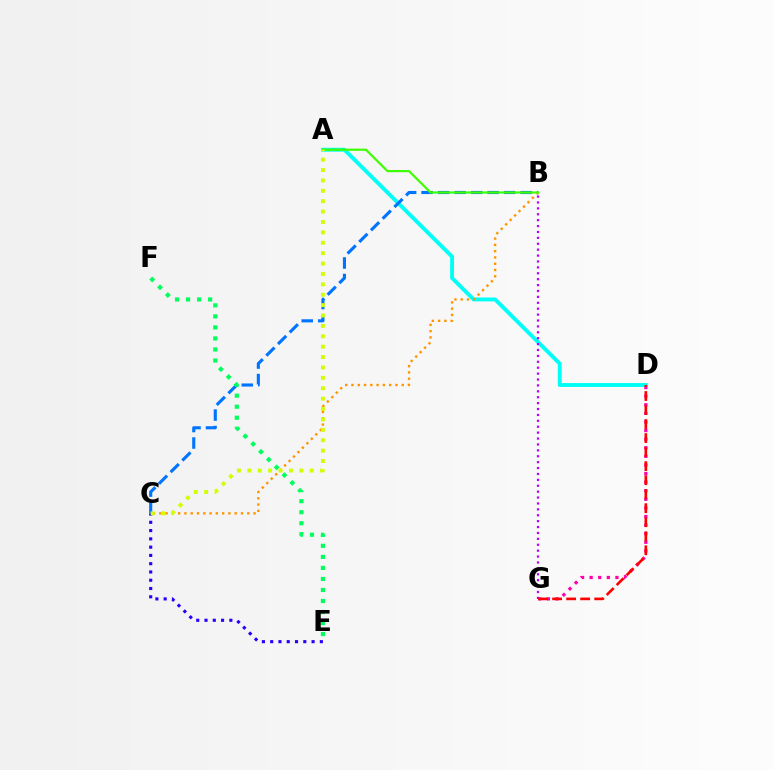{('D', 'G'): [{'color': '#ff00ac', 'line_style': 'dotted', 'thickness': 2.33}, {'color': '#ff0000', 'line_style': 'dashed', 'thickness': 1.91}], ('A', 'D'): [{'color': '#00fff6', 'line_style': 'solid', 'thickness': 2.79}], ('C', 'E'): [{'color': '#2500ff', 'line_style': 'dotted', 'thickness': 2.25}], ('B', 'C'): [{'color': '#0074ff', 'line_style': 'dashed', 'thickness': 2.24}, {'color': '#ff9400', 'line_style': 'dotted', 'thickness': 1.71}], ('B', 'G'): [{'color': '#b900ff', 'line_style': 'dotted', 'thickness': 1.6}], ('A', 'B'): [{'color': '#3dff00', 'line_style': 'solid', 'thickness': 1.57}], ('A', 'C'): [{'color': '#d1ff00', 'line_style': 'dotted', 'thickness': 2.82}], ('E', 'F'): [{'color': '#00ff5c', 'line_style': 'dotted', 'thickness': 3.0}]}